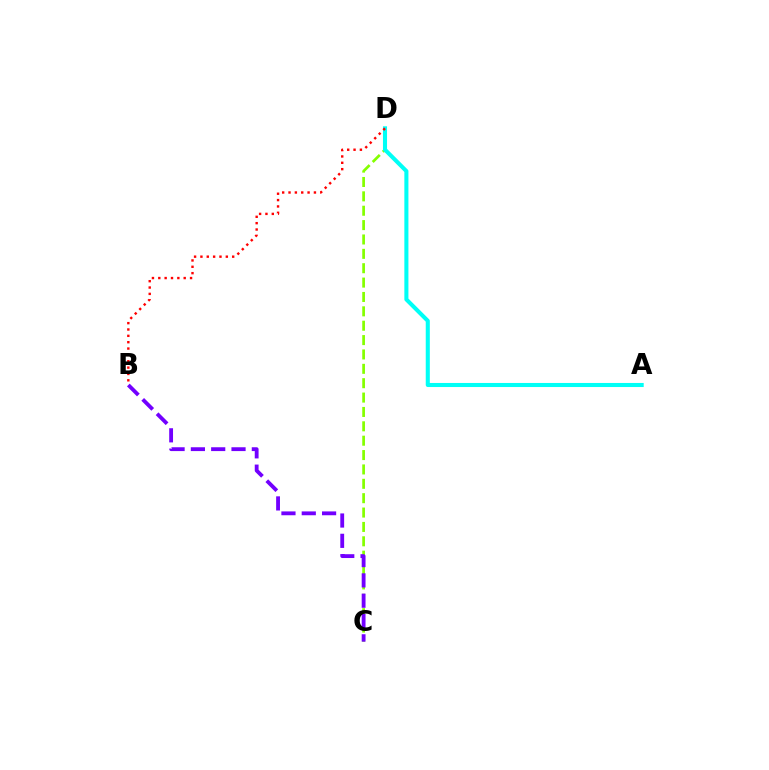{('C', 'D'): [{'color': '#84ff00', 'line_style': 'dashed', 'thickness': 1.95}], ('A', 'D'): [{'color': '#00fff6', 'line_style': 'solid', 'thickness': 2.93}], ('B', 'C'): [{'color': '#7200ff', 'line_style': 'dashed', 'thickness': 2.76}], ('B', 'D'): [{'color': '#ff0000', 'line_style': 'dotted', 'thickness': 1.73}]}